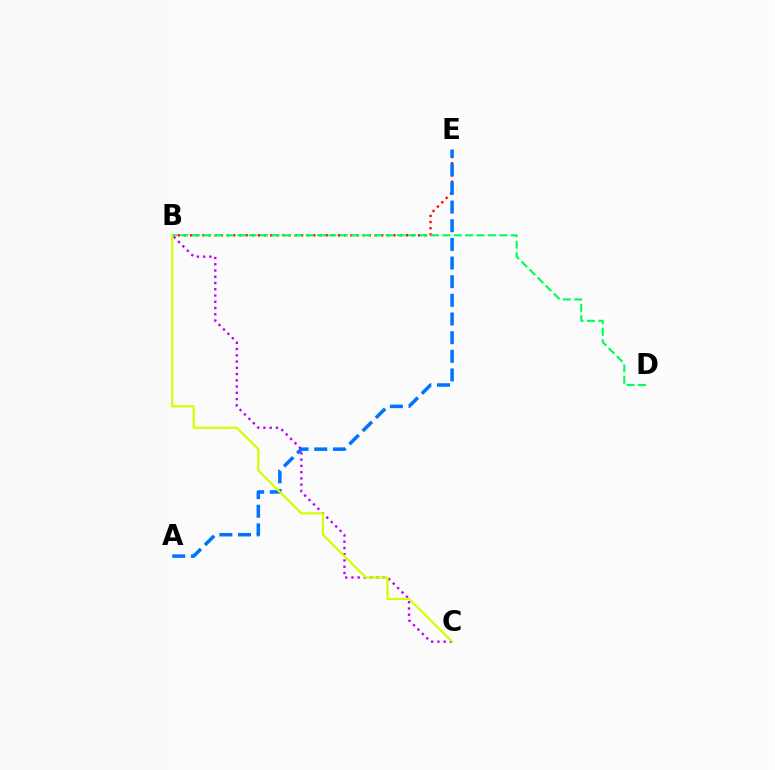{('B', 'E'): [{'color': '#ff0000', 'line_style': 'dotted', 'thickness': 1.67}], ('A', 'E'): [{'color': '#0074ff', 'line_style': 'dashed', 'thickness': 2.53}], ('B', 'D'): [{'color': '#00ff5c', 'line_style': 'dashed', 'thickness': 1.55}], ('B', 'C'): [{'color': '#b900ff', 'line_style': 'dotted', 'thickness': 1.7}, {'color': '#d1ff00', 'line_style': 'solid', 'thickness': 1.59}]}